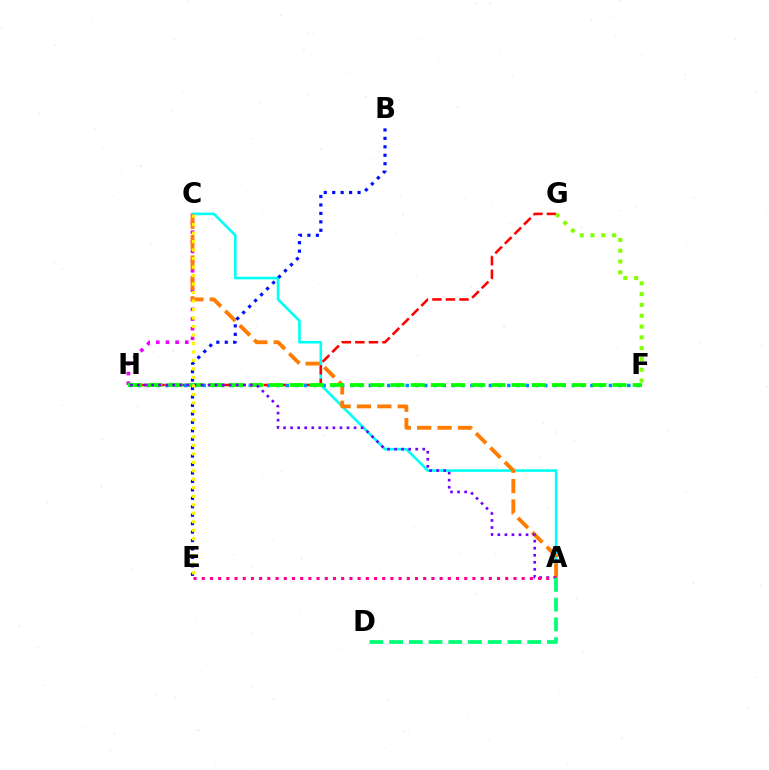{('A', 'C'): [{'color': '#00fff6', 'line_style': 'solid', 'thickness': 1.87}, {'color': '#ff7c00', 'line_style': 'dashed', 'thickness': 2.77}], ('C', 'H'): [{'color': '#ee00ff', 'line_style': 'dotted', 'thickness': 2.62}], ('G', 'H'): [{'color': '#ff0000', 'line_style': 'dashed', 'thickness': 1.84}], ('F', 'H'): [{'color': '#008cff', 'line_style': 'dotted', 'thickness': 2.51}, {'color': '#08ff00', 'line_style': 'dashed', 'thickness': 2.74}], ('B', 'E'): [{'color': '#0010ff', 'line_style': 'dotted', 'thickness': 2.29}], ('F', 'G'): [{'color': '#84ff00', 'line_style': 'dotted', 'thickness': 2.94}], ('A', 'H'): [{'color': '#7200ff', 'line_style': 'dotted', 'thickness': 1.92}], ('A', 'E'): [{'color': '#ff0094', 'line_style': 'dotted', 'thickness': 2.23}], ('C', 'E'): [{'color': '#fcf500', 'line_style': 'dotted', 'thickness': 2.31}], ('A', 'D'): [{'color': '#00ff74', 'line_style': 'dashed', 'thickness': 2.68}]}